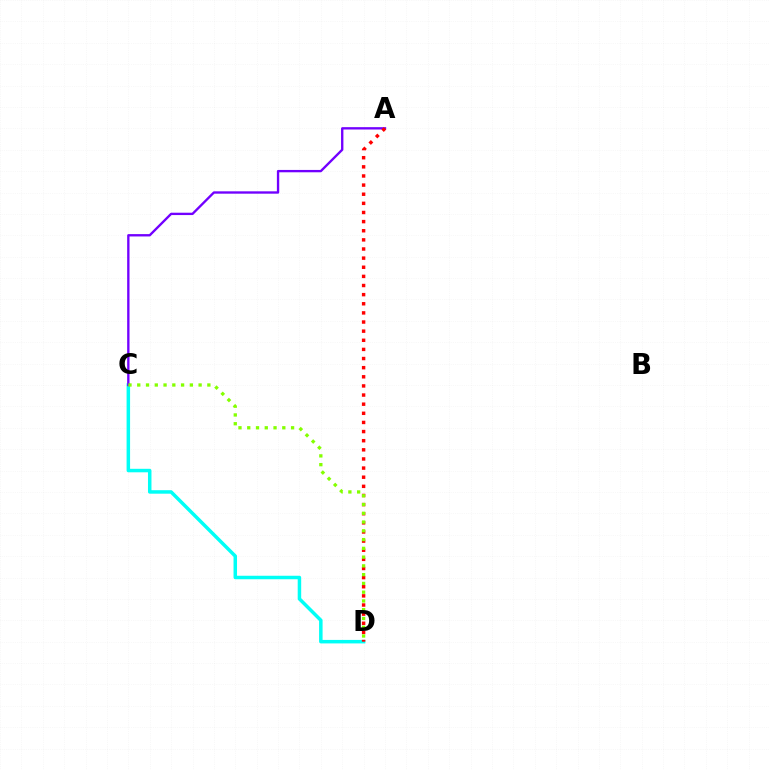{('C', 'D'): [{'color': '#00fff6', 'line_style': 'solid', 'thickness': 2.52}, {'color': '#84ff00', 'line_style': 'dotted', 'thickness': 2.38}], ('A', 'C'): [{'color': '#7200ff', 'line_style': 'solid', 'thickness': 1.69}], ('A', 'D'): [{'color': '#ff0000', 'line_style': 'dotted', 'thickness': 2.48}]}